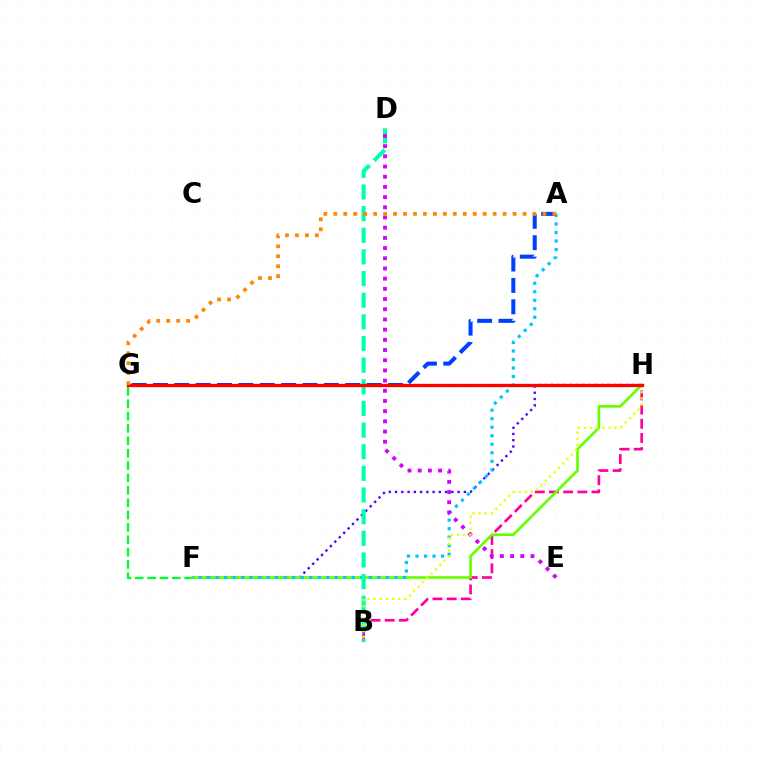{('B', 'H'): [{'color': '#ff00a0', 'line_style': 'dashed', 'thickness': 1.92}, {'color': '#eeff00', 'line_style': 'dotted', 'thickness': 1.67}], ('F', 'G'): [{'color': '#00ff27', 'line_style': 'dashed', 'thickness': 1.68}], ('F', 'H'): [{'color': '#4f00ff', 'line_style': 'dotted', 'thickness': 1.7}, {'color': '#66ff00', 'line_style': 'solid', 'thickness': 1.92}], ('A', 'F'): [{'color': '#00c7ff', 'line_style': 'dotted', 'thickness': 2.31}], ('B', 'D'): [{'color': '#00ffaf', 'line_style': 'dashed', 'thickness': 2.94}], ('D', 'E'): [{'color': '#d600ff', 'line_style': 'dotted', 'thickness': 2.77}], ('A', 'G'): [{'color': '#003fff', 'line_style': 'dashed', 'thickness': 2.9}, {'color': '#ff8800', 'line_style': 'dotted', 'thickness': 2.71}], ('G', 'H'): [{'color': '#ff0000', 'line_style': 'solid', 'thickness': 2.38}]}